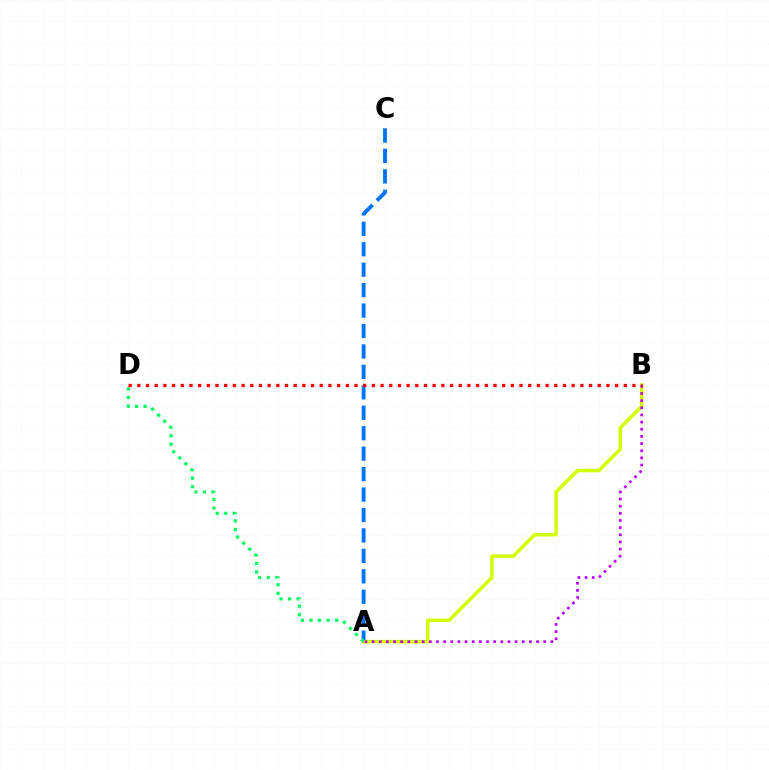{('A', 'C'): [{'color': '#0074ff', 'line_style': 'dashed', 'thickness': 2.78}], ('A', 'B'): [{'color': '#d1ff00', 'line_style': 'solid', 'thickness': 2.52}, {'color': '#b900ff', 'line_style': 'dotted', 'thickness': 1.94}], ('A', 'D'): [{'color': '#00ff5c', 'line_style': 'dotted', 'thickness': 2.32}], ('B', 'D'): [{'color': '#ff0000', 'line_style': 'dotted', 'thickness': 2.36}]}